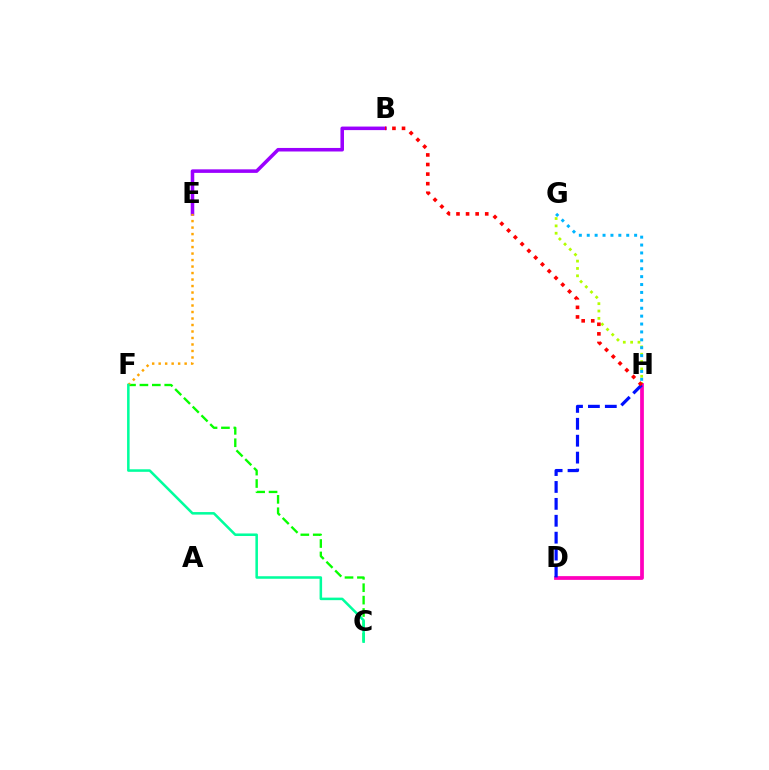{('G', 'H'): [{'color': '#b3ff00', 'line_style': 'dotted', 'thickness': 2.0}, {'color': '#00b5ff', 'line_style': 'dotted', 'thickness': 2.15}], ('D', 'H'): [{'color': '#ff00bd', 'line_style': 'solid', 'thickness': 2.7}, {'color': '#0010ff', 'line_style': 'dashed', 'thickness': 2.3}], ('C', 'F'): [{'color': '#08ff00', 'line_style': 'dashed', 'thickness': 1.69}, {'color': '#00ff9d', 'line_style': 'solid', 'thickness': 1.83}], ('B', 'E'): [{'color': '#9b00ff', 'line_style': 'solid', 'thickness': 2.55}], ('E', 'F'): [{'color': '#ffa500', 'line_style': 'dotted', 'thickness': 1.76}], ('B', 'H'): [{'color': '#ff0000', 'line_style': 'dotted', 'thickness': 2.6}]}